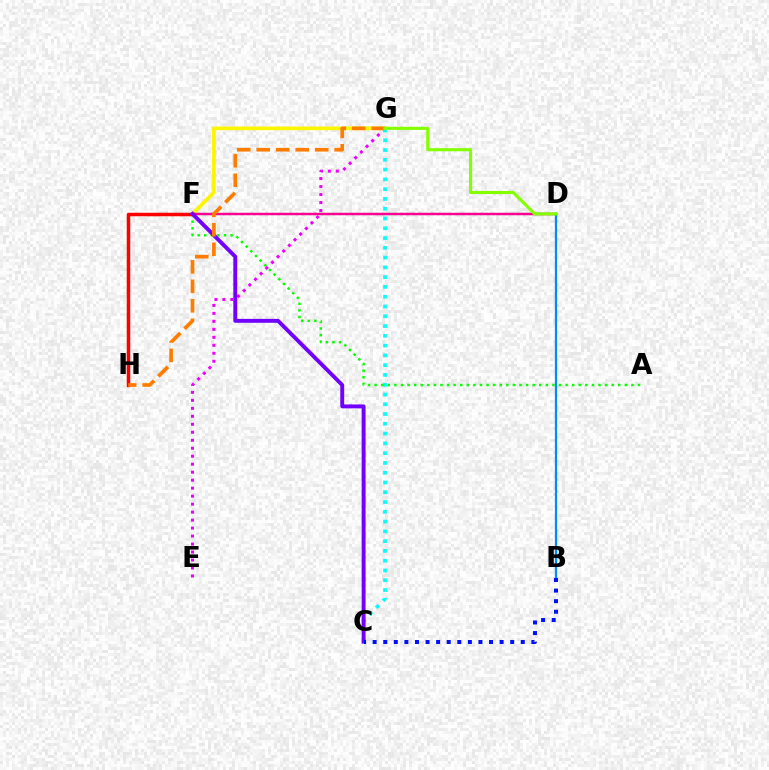{('A', 'F'): [{'color': '#08ff00', 'line_style': 'dotted', 'thickness': 1.79}], ('F', 'G'): [{'color': '#fcf500', 'line_style': 'solid', 'thickness': 2.65}], ('E', 'G'): [{'color': '#ee00ff', 'line_style': 'dotted', 'thickness': 2.17}], ('D', 'F'): [{'color': '#00ff74', 'line_style': 'dotted', 'thickness': 1.67}, {'color': '#ff0094', 'line_style': 'solid', 'thickness': 1.77}], ('C', 'G'): [{'color': '#00fff6', 'line_style': 'dotted', 'thickness': 2.66}], ('B', 'D'): [{'color': '#008cff', 'line_style': 'solid', 'thickness': 1.63}], ('F', 'H'): [{'color': '#ff0000', 'line_style': 'solid', 'thickness': 2.52}], ('C', 'F'): [{'color': '#7200ff', 'line_style': 'solid', 'thickness': 2.82}], ('B', 'C'): [{'color': '#0010ff', 'line_style': 'dotted', 'thickness': 2.87}], ('G', 'H'): [{'color': '#ff7c00', 'line_style': 'dashed', 'thickness': 2.65}], ('D', 'G'): [{'color': '#84ff00', 'line_style': 'solid', 'thickness': 2.26}]}